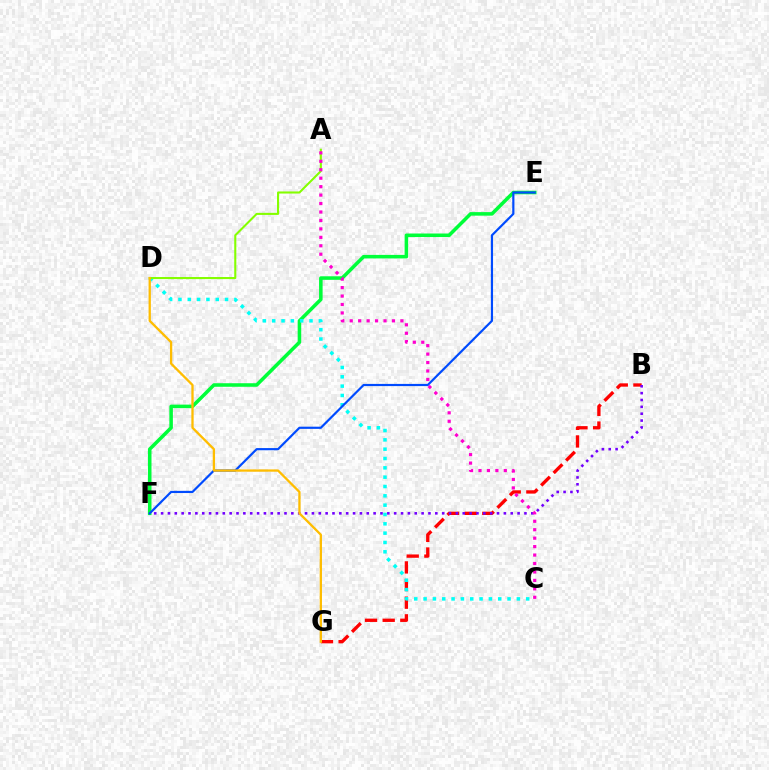{('E', 'F'): [{'color': '#00ff39', 'line_style': 'solid', 'thickness': 2.55}, {'color': '#004bff', 'line_style': 'solid', 'thickness': 1.58}], ('B', 'G'): [{'color': '#ff0000', 'line_style': 'dashed', 'thickness': 2.4}], ('C', 'D'): [{'color': '#00fff6', 'line_style': 'dotted', 'thickness': 2.53}], ('B', 'F'): [{'color': '#7200ff', 'line_style': 'dotted', 'thickness': 1.86}], ('A', 'D'): [{'color': '#84ff00', 'line_style': 'solid', 'thickness': 1.5}], ('A', 'C'): [{'color': '#ff00cf', 'line_style': 'dotted', 'thickness': 2.3}], ('D', 'G'): [{'color': '#ffbd00', 'line_style': 'solid', 'thickness': 1.65}]}